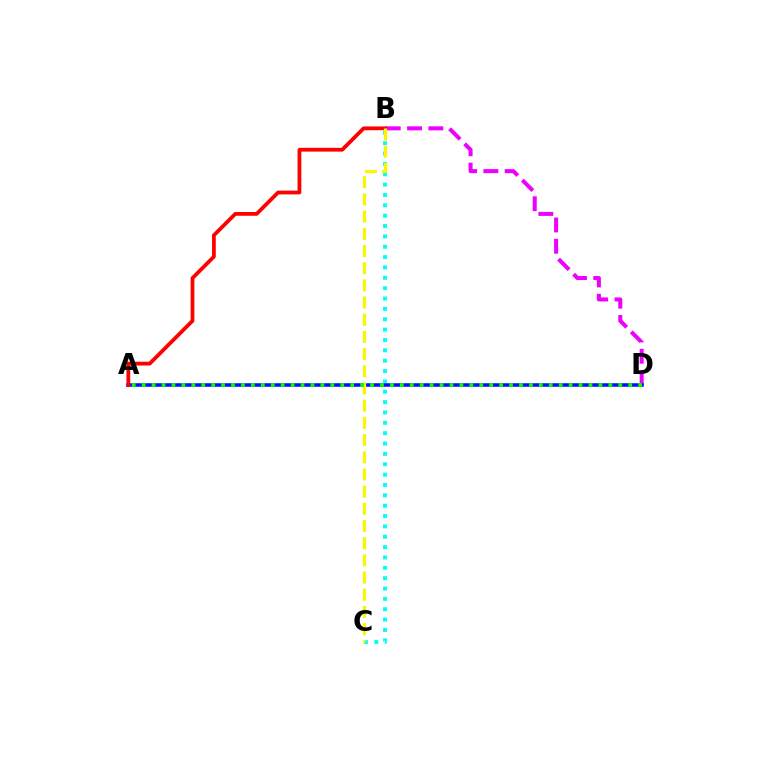{('B', 'C'): [{'color': '#00fff6', 'line_style': 'dotted', 'thickness': 2.81}, {'color': '#fcf500', 'line_style': 'dashed', 'thickness': 2.33}], ('B', 'D'): [{'color': '#ee00ff', 'line_style': 'dashed', 'thickness': 2.9}], ('A', 'D'): [{'color': '#0010ff', 'line_style': 'solid', 'thickness': 2.55}, {'color': '#08ff00', 'line_style': 'dotted', 'thickness': 2.7}], ('A', 'B'): [{'color': '#ff0000', 'line_style': 'solid', 'thickness': 2.72}]}